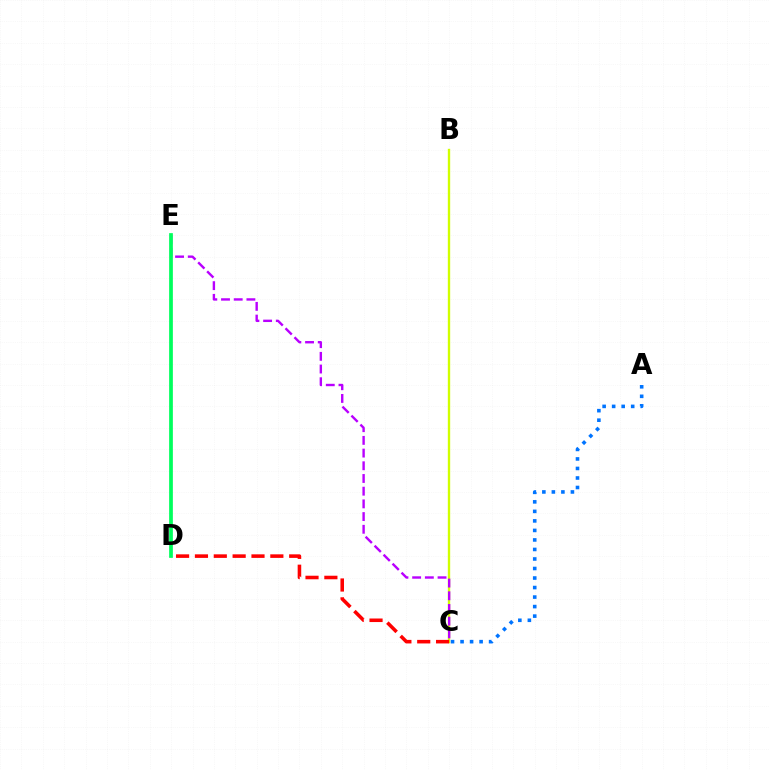{('B', 'C'): [{'color': '#d1ff00', 'line_style': 'solid', 'thickness': 1.7}], ('C', 'D'): [{'color': '#ff0000', 'line_style': 'dashed', 'thickness': 2.56}], ('C', 'E'): [{'color': '#b900ff', 'line_style': 'dashed', 'thickness': 1.73}], ('D', 'E'): [{'color': '#00ff5c', 'line_style': 'solid', 'thickness': 2.68}], ('A', 'C'): [{'color': '#0074ff', 'line_style': 'dotted', 'thickness': 2.59}]}